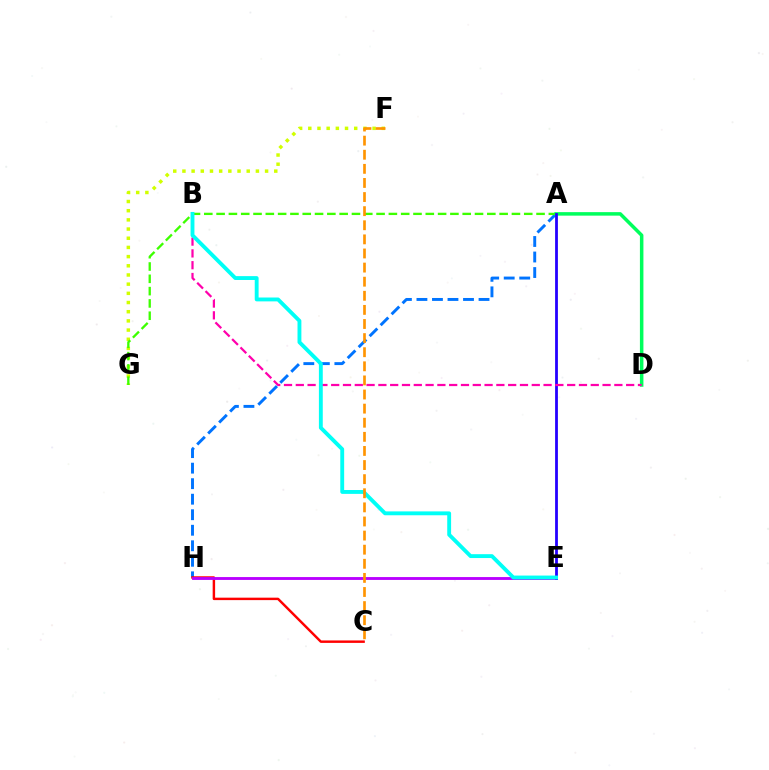{('A', 'H'): [{'color': '#0074ff', 'line_style': 'dashed', 'thickness': 2.11}], ('C', 'H'): [{'color': '#ff0000', 'line_style': 'solid', 'thickness': 1.76}], ('F', 'G'): [{'color': '#d1ff00', 'line_style': 'dotted', 'thickness': 2.5}], ('A', 'G'): [{'color': '#3dff00', 'line_style': 'dashed', 'thickness': 1.67}], ('E', 'H'): [{'color': '#b900ff', 'line_style': 'solid', 'thickness': 2.06}], ('A', 'D'): [{'color': '#00ff5c', 'line_style': 'solid', 'thickness': 2.52}], ('A', 'E'): [{'color': '#2500ff', 'line_style': 'solid', 'thickness': 2.01}], ('B', 'D'): [{'color': '#ff00ac', 'line_style': 'dashed', 'thickness': 1.6}], ('B', 'E'): [{'color': '#00fff6', 'line_style': 'solid', 'thickness': 2.78}], ('C', 'F'): [{'color': '#ff9400', 'line_style': 'dashed', 'thickness': 1.92}]}